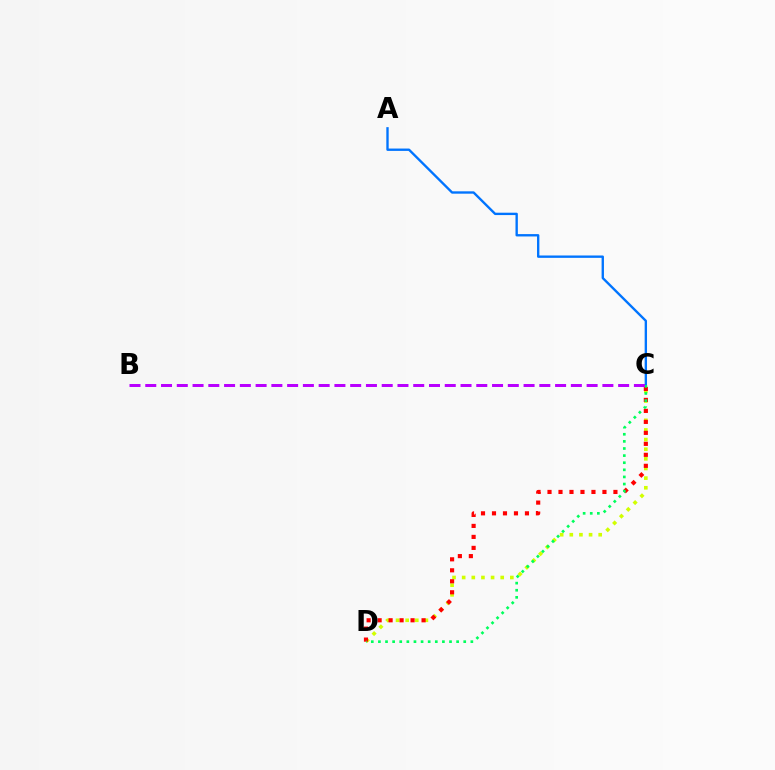{('A', 'C'): [{'color': '#0074ff', 'line_style': 'solid', 'thickness': 1.7}], ('C', 'D'): [{'color': '#d1ff00', 'line_style': 'dotted', 'thickness': 2.62}, {'color': '#ff0000', 'line_style': 'dotted', 'thickness': 2.99}, {'color': '#00ff5c', 'line_style': 'dotted', 'thickness': 1.93}], ('B', 'C'): [{'color': '#b900ff', 'line_style': 'dashed', 'thickness': 2.14}]}